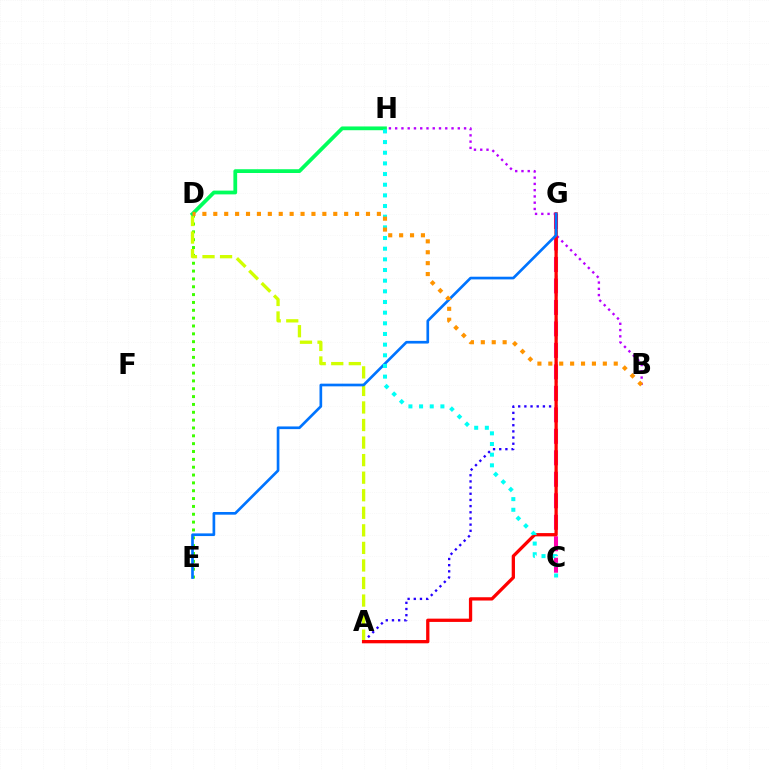{('B', 'H'): [{'color': '#b900ff', 'line_style': 'dotted', 'thickness': 1.7}], ('A', 'G'): [{'color': '#2500ff', 'line_style': 'dotted', 'thickness': 1.68}, {'color': '#ff0000', 'line_style': 'solid', 'thickness': 2.36}], ('C', 'G'): [{'color': '#ff00ac', 'line_style': 'dashed', 'thickness': 2.92}], ('D', 'E'): [{'color': '#3dff00', 'line_style': 'dotted', 'thickness': 2.13}], ('A', 'D'): [{'color': '#d1ff00', 'line_style': 'dashed', 'thickness': 2.38}], ('E', 'G'): [{'color': '#0074ff', 'line_style': 'solid', 'thickness': 1.93}], ('D', 'H'): [{'color': '#00ff5c', 'line_style': 'solid', 'thickness': 2.71}], ('C', 'H'): [{'color': '#00fff6', 'line_style': 'dotted', 'thickness': 2.9}], ('B', 'D'): [{'color': '#ff9400', 'line_style': 'dotted', 'thickness': 2.96}]}